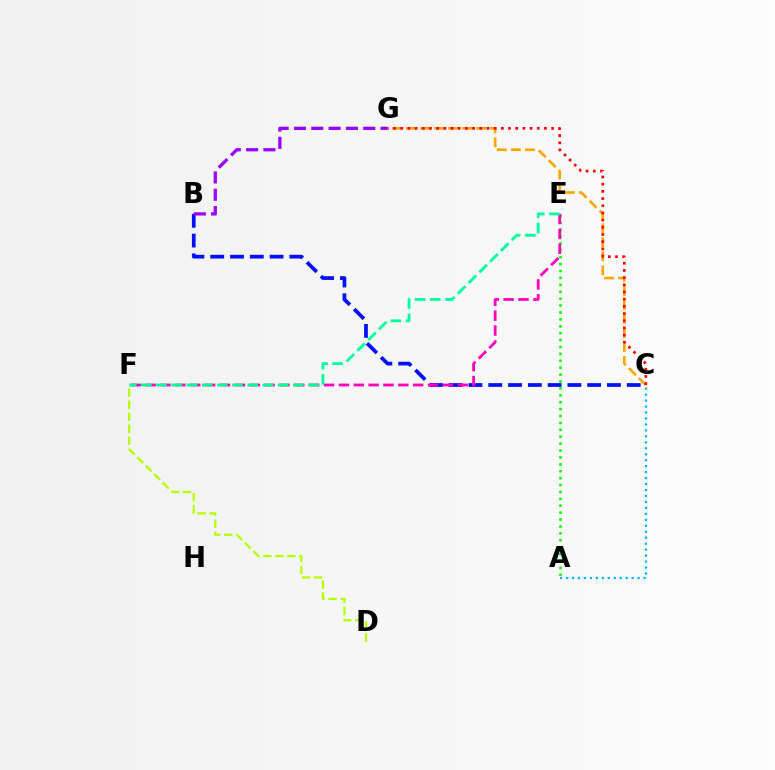{('C', 'G'): [{'color': '#ffa500', 'line_style': 'dashed', 'thickness': 1.91}, {'color': '#ff0000', 'line_style': 'dotted', 'thickness': 1.95}], ('A', 'E'): [{'color': '#08ff00', 'line_style': 'dotted', 'thickness': 1.88}], ('D', 'F'): [{'color': '#b3ff00', 'line_style': 'dashed', 'thickness': 1.63}], ('B', 'C'): [{'color': '#0010ff', 'line_style': 'dashed', 'thickness': 2.69}], ('E', 'F'): [{'color': '#ff00bd', 'line_style': 'dashed', 'thickness': 2.02}, {'color': '#00ff9d', 'line_style': 'dashed', 'thickness': 2.06}], ('B', 'G'): [{'color': '#9b00ff', 'line_style': 'dashed', 'thickness': 2.35}], ('A', 'C'): [{'color': '#00b5ff', 'line_style': 'dotted', 'thickness': 1.62}]}